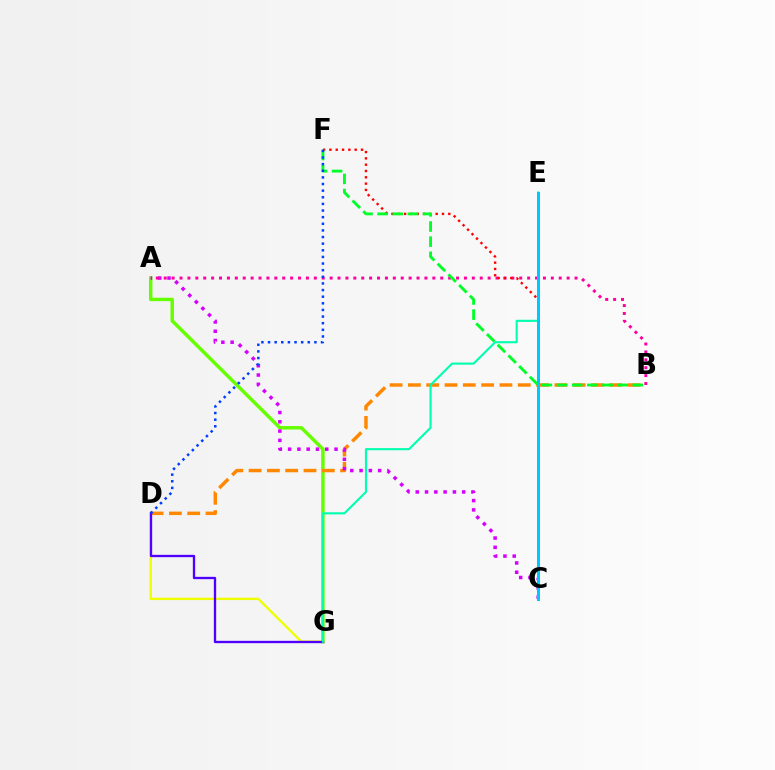{('D', 'G'): [{'color': '#eeff00', 'line_style': 'solid', 'thickness': 1.7}, {'color': '#4f00ff', 'line_style': 'solid', 'thickness': 1.68}], ('A', 'G'): [{'color': '#66ff00', 'line_style': 'solid', 'thickness': 2.49}], ('B', 'D'): [{'color': '#ff8800', 'line_style': 'dashed', 'thickness': 2.49}], ('A', 'C'): [{'color': '#d600ff', 'line_style': 'dotted', 'thickness': 2.52}], ('A', 'B'): [{'color': '#ff00a0', 'line_style': 'dotted', 'thickness': 2.15}], ('C', 'F'): [{'color': '#ff0000', 'line_style': 'dotted', 'thickness': 1.72}], ('E', 'G'): [{'color': '#00ffaf', 'line_style': 'solid', 'thickness': 1.52}], ('C', 'E'): [{'color': '#00c7ff', 'line_style': 'solid', 'thickness': 2.17}], ('B', 'F'): [{'color': '#00ff27', 'line_style': 'dashed', 'thickness': 2.06}], ('D', 'F'): [{'color': '#003fff', 'line_style': 'dotted', 'thickness': 1.8}]}